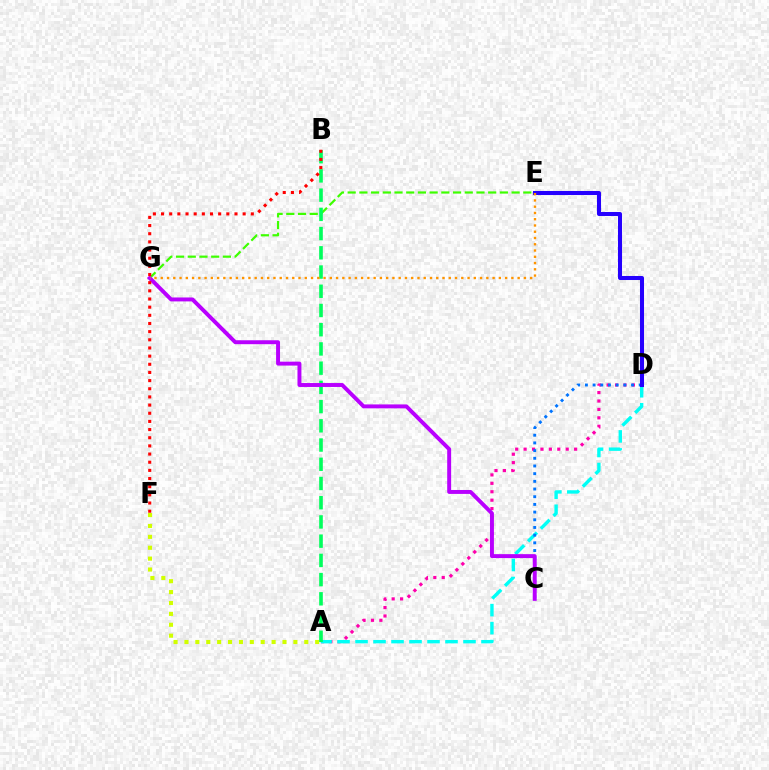{('E', 'G'): [{'color': '#3dff00', 'line_style': 'dashed', 'thickness': 1.59}, {'color': '#ff9400', 'line_style': 'dotted', 'thickness': 1.7}], ('A', 'D'): [{'color': '#ff00ac', 'line_style': 'dotted', 'thickness': 2.29}, {'color': '#00fff6', 'line_style': 'dashed', 'thickness': 2.44}], ('C', 'D'): [{'color': '#0074ff', 'line_style': 'dotted', 'thickness': 2.09}], ('A', 'F'): [{'color': '#d1ff00', 'line_style': 'dotted', 'thickness': 2.96}], ('A', 'B'): [{'color': '#00ff5c', 'line_style': 'dashed', 'thickness': 2.61}], ('D', 'E'): [{'color': '#2500ff', 'line_style': 'solid', 'thickness': 2.91}], ('C', 'G'): [{'color': '#b900ff', 'line_style': 'solid', 'thickness': 2.83}], ('B', 'F'): [{'color': '#ff0000', 'line_style': 'dotted', 'thickness': 2.22}]}